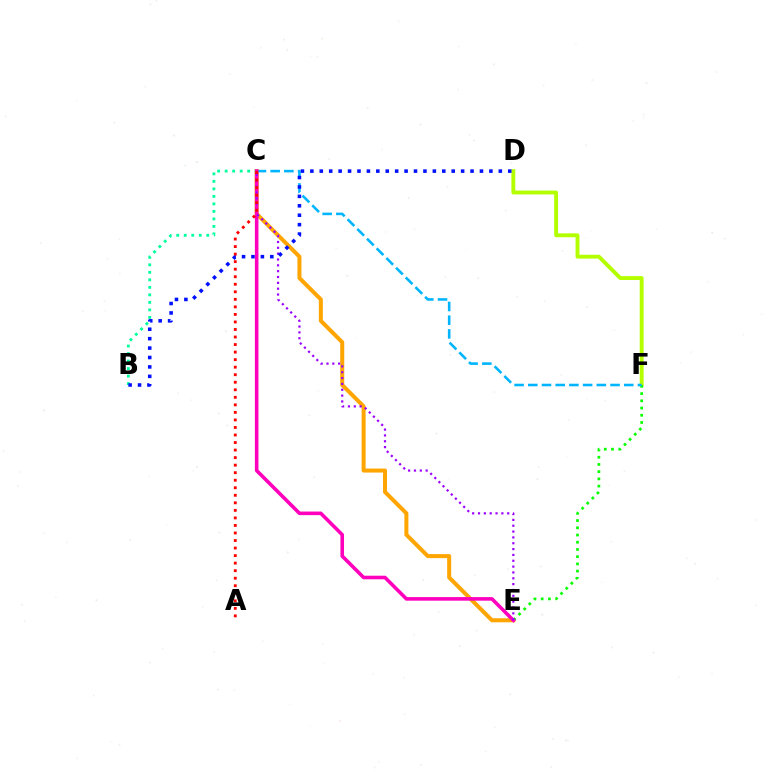{('D', 'F'): [{'color': '#b3ff00', 'line_style': 'solid', 'thickness': 2.8}], ('C', 'E'): [{'color': '#ffa500', 'line_style': 'solid', 'thickness': 2.89}, {'color': '#ff00bd', 'line_style': 'solid', 'thickness': 2.58}, {'color': '#9b00ff', 'line_style': 'dotted', 'thickness': 1.59}], ('E', 'F'): [{'color': '#08ff00', 'line_style': 'dotted', 'thickness': 1.96}], ('B', 'C'): [{'color': '#00ff9d', 'line_style': 'dotted', 'thickness': 2.04}], ('C', 'F'): [{'color': '#00b5ff', 'line_style': 'dashed', 'thickness': 1.86}], ('B', 'D'): [{'color': '#0010ff', 'line_style': 'dotted', 'thickness': 2.56}], ('A', 'C'): [{'color': '#ff0000', 'line_style': 'dotted', 'thickness': 2.05}]}